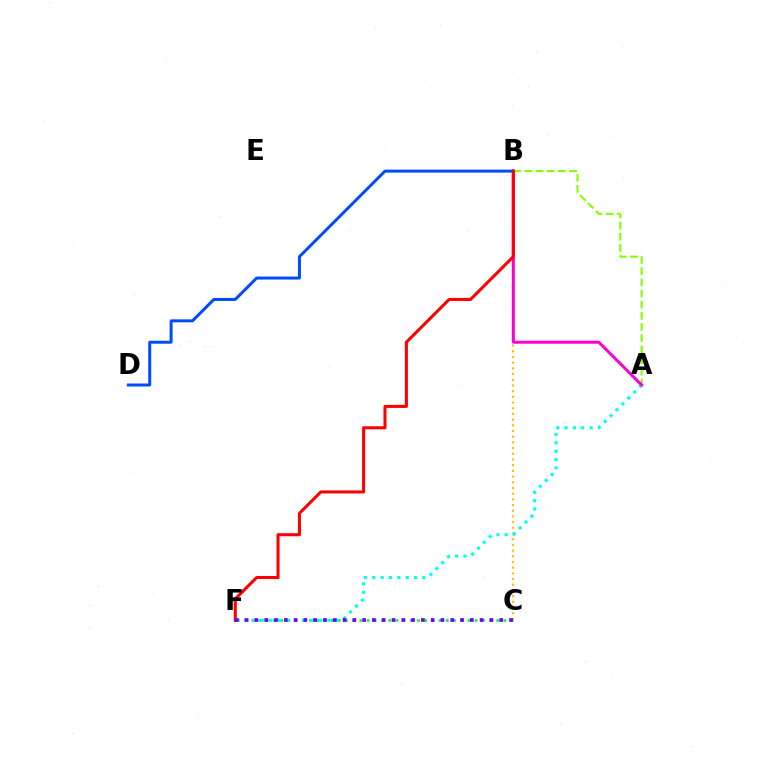{('B', 'C'): [{'color': '#ffbd00', 'line_style': 'dotted', 'thickness': 1.55}], ('C', 'F'): [{'color': '#00ff39', 'line_style': 'dotted', 'thickness': 1.96}, {'color': '#7200ff', 'line_style': 'dotted', 'thickness': 2.66}], ('A', 'B'): [{'color': '#84ff00', 'line_style': 'dashed', 'thickness': 1.52}, {'color': '#ff00cf', 'line_style': 'solid', 'thickness': 2.16}], ('B', 'D'): [{'color': '#004bff', 'line_style': 'solid', 'thickness': 2.15}], ('A', 'F'): [{'color': '#00fff6', 'line_style': 'dotted', 'thickness': 2.27}], ('B', 'F'): [{'color': '#ff0000', 'line_style': 'solid', 'thickness': 2.19}]}